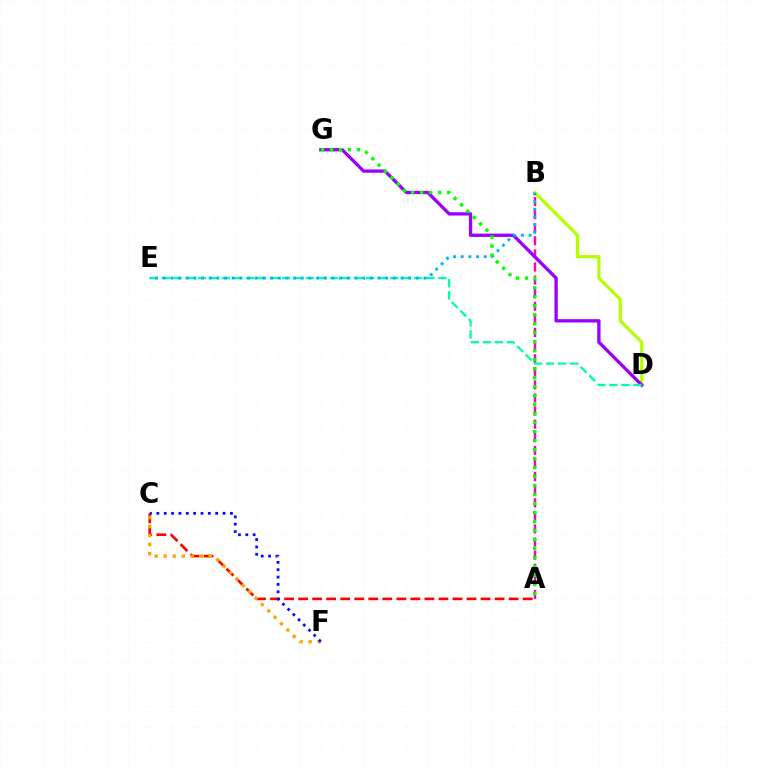{('B', 'D'): [{'color': '#b3ff00', 'line_style': 'solid', 'thickness': 2.28}], ('A', 'B'): [{'color': '#ff00bd', 'line_style': 'dashed', 'thickness': 1.78}], ('D', 'G'): [{'color': '#9b00ff', 'line_style': 'solid', 'thickness': 2.39}], ('A', 'C'): [{'color': '#ff0000', 'line_style': 'dashed', 'thickness': 1.91}], ('D', 'E'): [{'color': '#00ff9d', 'line_style': 'dashed', 'thickness': 1.63}], ('C', 'F'): [{'color': '#ffa500', 'line_style': 'dotted', 'thickness': 2.45}, {'color': '#0010ff', 'line_style': 'dotted', 'thickness': 2.0}], ('B', 'E'): [{'color': '#00b5ff', 'line_style': 'dotted', 'thickness': 2.08}], ('A', 'G'): [{'color': '#08ff00', 'line_style': 'dotted', 'thickness': 2.44}]}